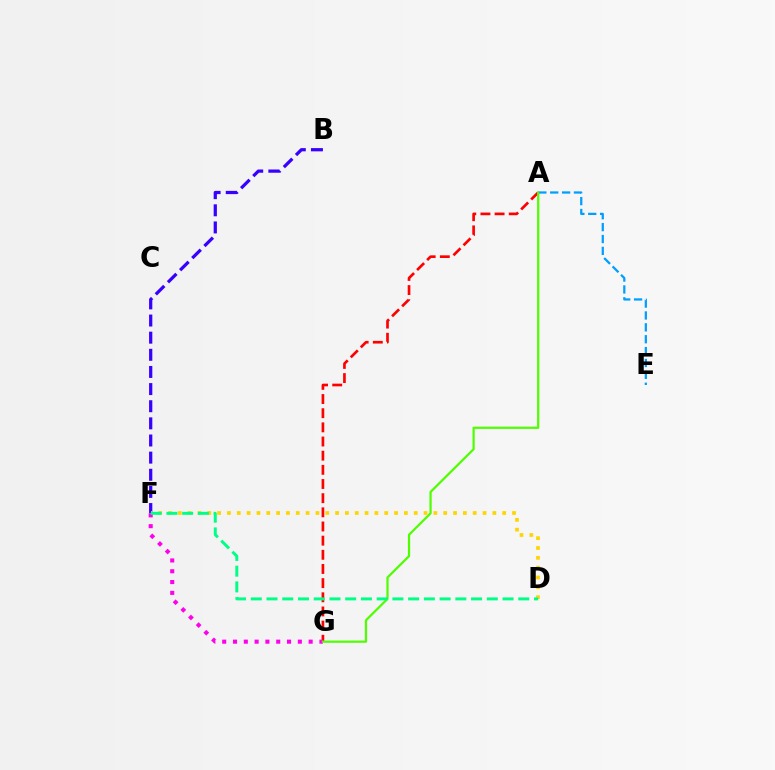{('B', 'F'): [{'color': '#3700ff', 'line_style': 'dashed', 'thickness': 2.33}], ('A', 'E'): [{'color': '#009eff', 'line_style': 'dashed', 'thickness': 1.61}], ('A', 'G'): [{'color': '#ff0000', 'line_style': 'dashed', 'thickness': 1.92}, {'color': '#4fff00', 'line_style': 'solid', 'thickness': 1.6}], ('D', 'F'): [{'color': '#ffd500', 'line_style': 'dotted', 'thickness': 2.67}, {'color': '#00ff86', 'line_style': 'dashed', 'thickness': 2.14}], ('F', 'G'): [{'color': '#ff00ed', 'line_style': 'dotted', 'thickness': 2.94}]}